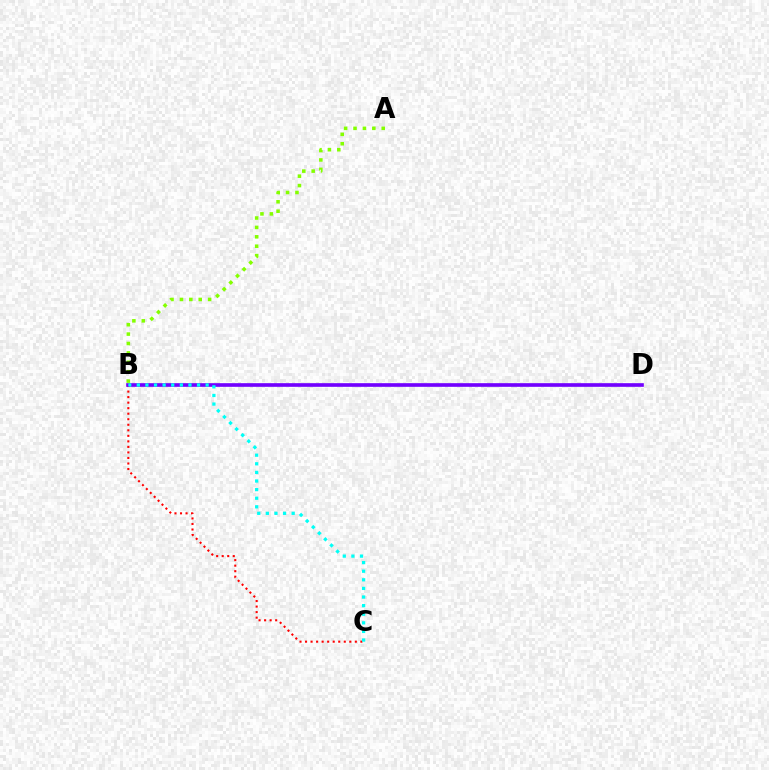{('B', 'C'): [{'color': '#ff0000', 'line_style': 'dotted', 'thickness': 1.5}, {'color': '#00fff6', 'line_style': 'dotted', 'thickness': 2.34}], ('A', 'B'): [{'color': '#84ff00', 'line_style': 'dotted', 'thickness': 2.55}], ('B', 'D'): [{'color': '#7200ff', 'line_style': 'solid', 'thickness': 2.63}]}